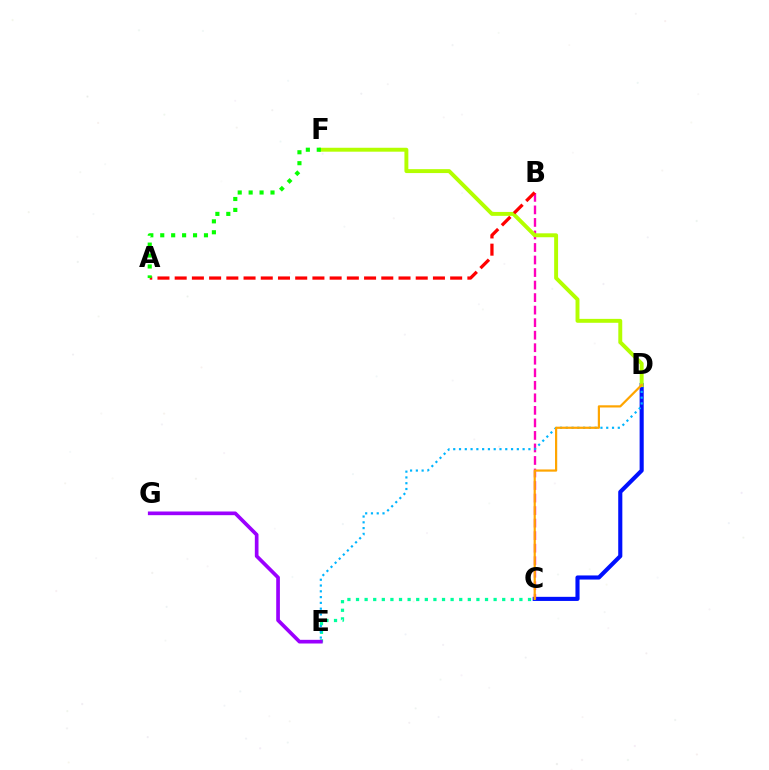{('C', 'D'): [{'color': '#0010ff', 'line_style': 'solid', 'thickness': 2.96}, {'color': '#ffa500', 'line_style': 'solid', 'thickness': 1.59}], ('C', 'E'): [{'color': '#00ff9d', 'line_style': 'dotted', 'thickness': 2.34}], ('B', 'C'): [{'color': '#ff00bd', 'line_style': 'dashed', 'thickness': 1.7}], ('D', 'E'): [{'color': '#00b5ff', 'line_style': 'dotted', 'thickness': 1.57}], ('E', 'G'): [{'color': '#9b00ff', 'line_style': 'solid', 'thickness': 2.65}], ('D', 'F'): [{'color': '#b3ff00', 'line_style': 'solid', 'thickness': 2.82}], ('A', 'B'): [{'color': '#ff0000', 'line_style': 'dashed', 'thickness': 2.34}], ('A', 'F'): [{'color': '#08ff00', 'line_style': 'dotted', 'thickness': 2.97}]}